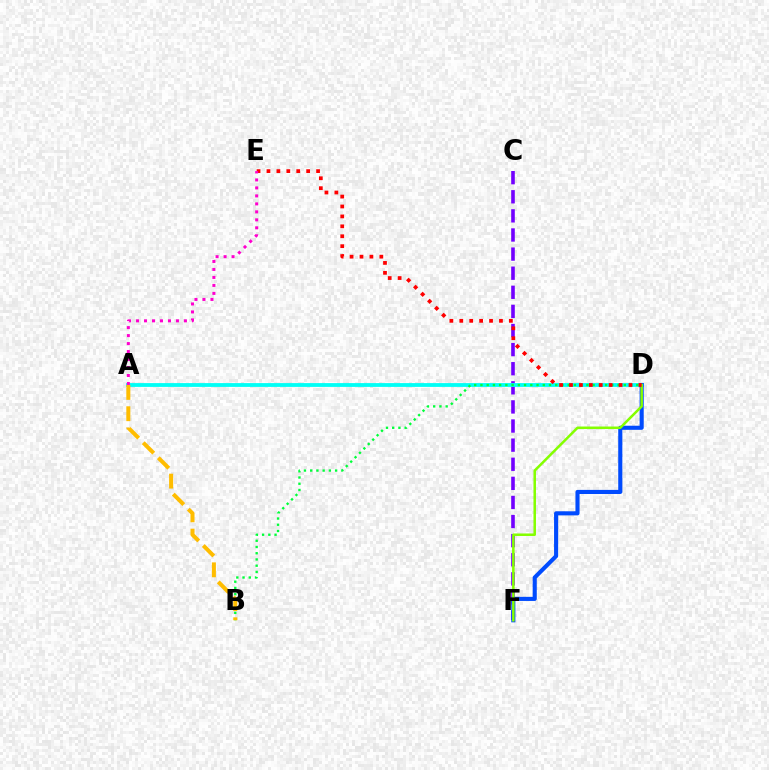{('C', 'F'): [{'color': '#7200ff', 'line_style': 'dashed', 'thickness': 2.6}], ('A', 'D'): [{'color': '#00fff6', 'line_style': 'solid', 'thickness': 2.73}], ('B', 'D'): [{'color': '#00ff39', 'line_style': 'dotted', 'thickness': 1.69}], ('D', 'F'): [{'color': '#004bff', 'line_style': 'solid', 'thickness': 2.95}, {'color': '#84ff00', 'line_style': 'solid', 'thickness': 1.81}], ('D', 'E'): [{'color': '#ff0000', 'line_style': 'dotted', 'thickness': 2.7}], ('A', 'B'): [{'color': '#ffbd00', 'line_style': 'dashed', 'thickness': 2.89}], ('A', 'E'): [{'color': '#ff00cf', 'line_style': 'dotted', 'thickness': 2.17}]}